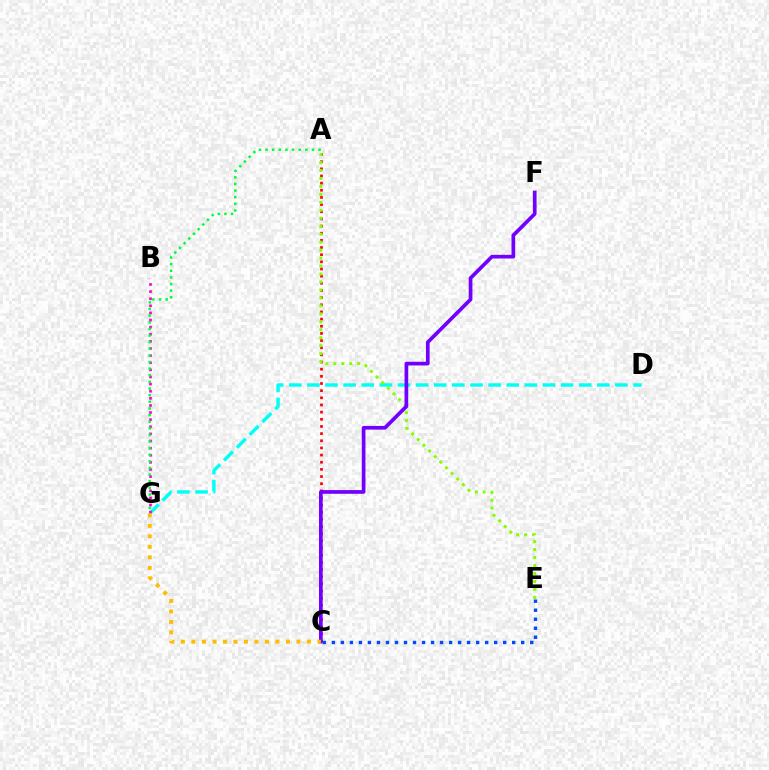{('D', 'G'): [{'color': '#00fff6', 'line_style': 'dashed', 'thickness': 2.46}], ('A', 'C'): [{'color': '#ff0000', 'line_style': 'dotted', 'thickness': 1.94}], ('C', 'E'): [{'color': '#004bff', 'line_style': 'dotted', 'thickness': 2.45}], ('A', 'E'): [{'color': '#84ff00', 'line_style': 'dotted', 'thickness': 2.16}], ('B', 'G'): [{'color': '#ff00cf', 'line_style': 'dotted', 'thickness': 1.93}], ('A', 'G'): [{'color': '#00ff39', 'line_style': 'dotted', 'thickness': 1.8}], ('C', 'F'): [{'color': '#7200ff', 'line_style': 'solid', 'thickness': 2.66}], ('C', 'G'): [{'color': '#ffbd00', 'line_style': 'dotted', 'thickness': 2.85}]}